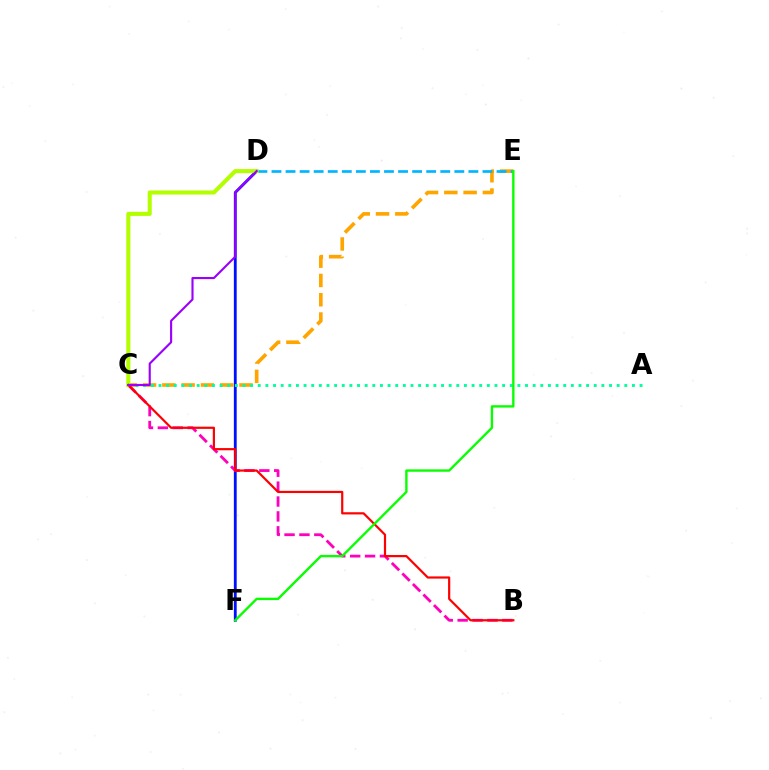{('C', 'E'): [{'color': '#ffa500', 'line_style': 'dashed', 'thickness': 2.62}], ('D', 'F'): [{'color': '#0010ff', 'line_style': 'solid', 'thickness': 2.04}], ('D', 'E'): [{'color': '#00b5ff', 'line_style': 'dashed', 'thickness': 1.91}], ('A', 'C'): [{'color': '#00ff9d', 'line_style': 'dotted', 'thickness': 2.07}], ('B', 'C'): [{'color': '#ff00bd', 'line_style': 'dashed', 'thickness': 2.02}, {'color': '#ff0000', 'line_style': 'solid', 'thickness': 1.58}], ('C', 'D'): [{'color': '#b3ff00', 'line_style': 'solid', 'thickness': 2.93}, {'color': '#9b00ff', 'line_style': 'solid', 'thickness': 1.53}], ('E', 'F'): [{'color': '#08ff00', 'line_style': 'solid', 'thickness': 1.7}]}